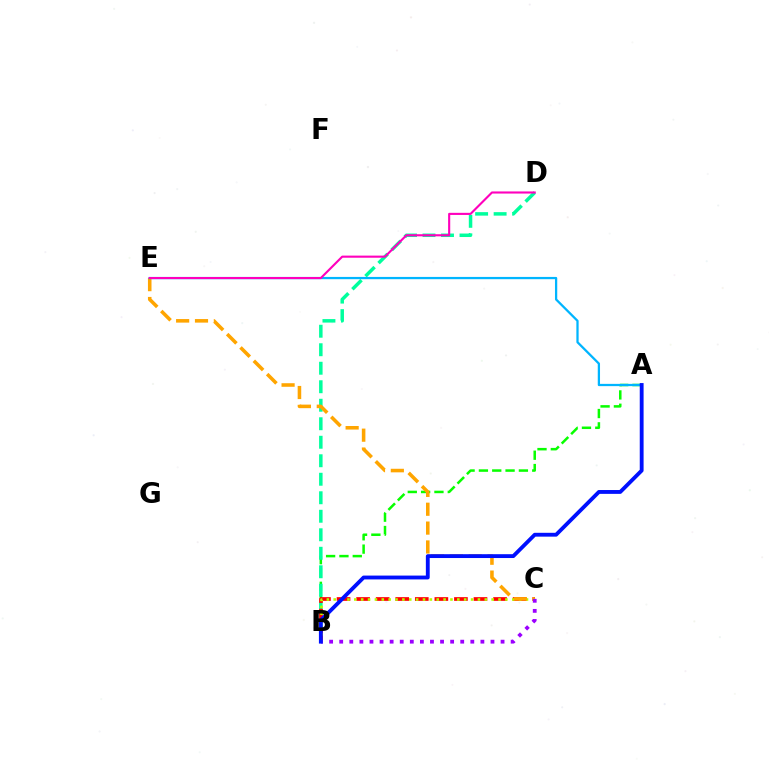{('A', 'B'): [{'color': '#08ff00', 'line_style': 'dashed', 'thickness': 1.81}, {'color': '#0010ff', 'line_style': 'solid', 'thickness': 2.77}], ('B', 'D'): [{'color': '#00ff9d', 'line_style': 'dashed', 'thickness': 2.51}], ('B', 'C'): [{'color': '#ff0000', 'line_style': 'dashed', 'thickness': 2.66}, {'color': '#b3ff00', 'line_style': 'dotted', 'thickness': 1.87}, {'color': '#9b00ff', 'line_style': 'dotted', 'thickness': 2.74}], ('C', 'E'): [{'color': '#ffa500', 'line_style': 'dashed', 'thickness': 2.56}], ('A', 'E'): [{'color': '#00b5ff', 'line_style': 'solid', 'thickness': 1.63}], ('D', 'E'): [{'color': '#ff00bd', 'line_style': 'solid', 'thickness': 1.52}]}